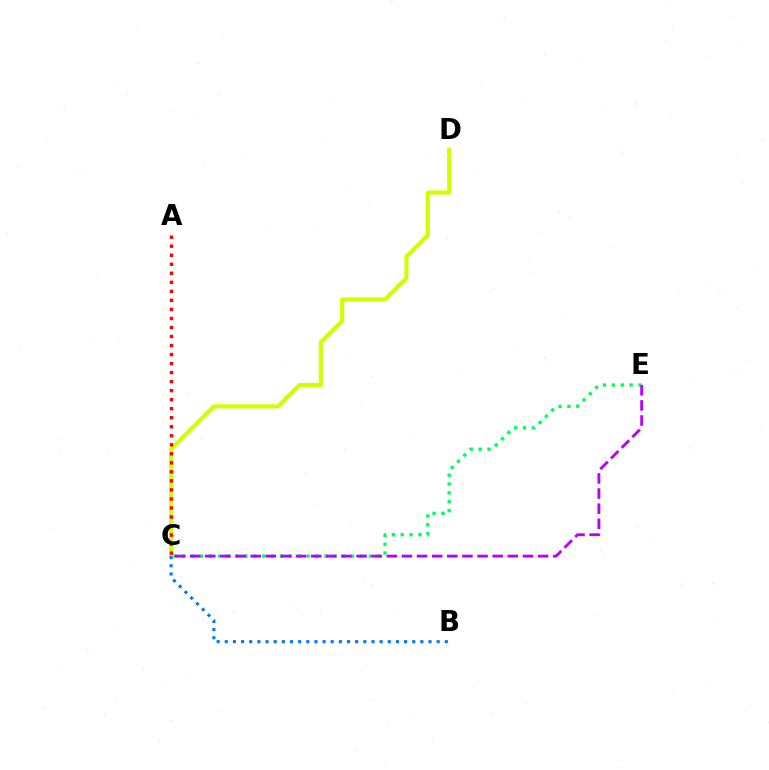{('C', 'D'): [{'color': '#d1ff00', 'line_style': 'solid', 'thickness': 2.97}], ('B', 'C'): [{'color': '#0074ff', 'line_style': 'dotted', 'thickness': 2.21}], ('A', 'C'): [{'color': '#ff0000', 'line_style': 'dotted', 'thickness': 2.45}], ('C', 'E'): [{'color': '#00ff5c', 'line_style': 'dotted', 'thickness': 2.41}, {'color': '#b900ff', 'line_style': 'dashed', 'thickness': 2.05}]}